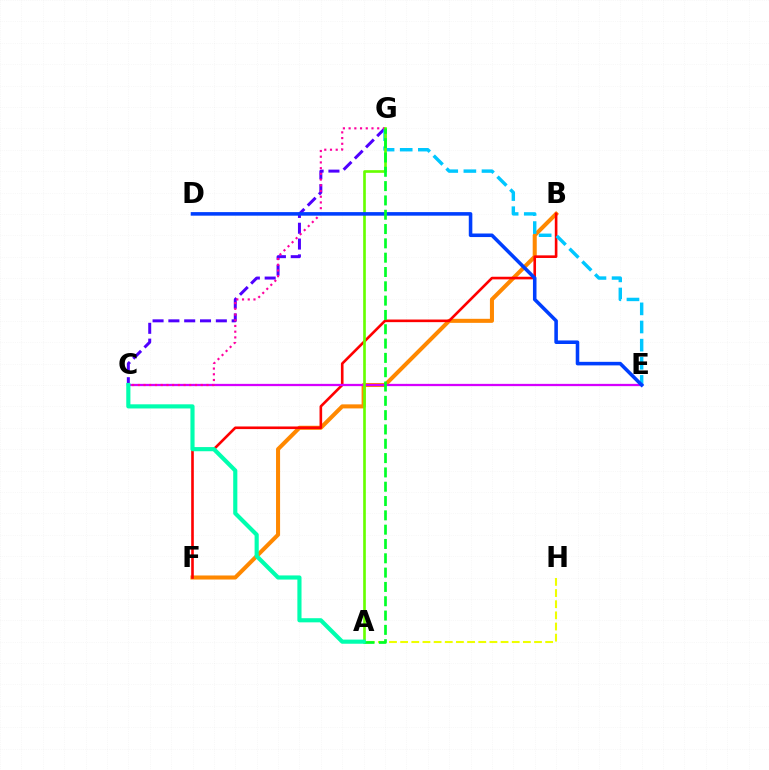{('C', 'G'): [{'color': '#4f00ff', 'line_style': 'dashed', 'thickness': 2.15}, {'color': '#ff00a0', 'line_style': 'dotted', 'thickness': 1.55}], ('B', 'F'): [{'color': '#ff8800', 'line_style': 'solid', 'thickness': 2.92}, {'color': '#ff0000', 'line_style': 'solid', 'thickness': 1.89}], ('A', 'H'): [{'color': '#eeff00', 'line_style': 'dashed', 'thickness': 1.52}], ('E', 'G'): [{'color': '#00c7ff', 'line_style': 'dashed', 'thickness': 2.46}], ('C', 'E'): [{'color': '#d600ff', 'line_style': 'solid', 'thickness': 1.64}], ('A', 'G'): [{'color': '#66ff00', 'line_style': 'solid', 'thickness': 1.91}, {'color': '#00ff27', 'line_style': 'dashed', 'thickness': 1.94}], ('D', 'E'): [{'color': '#003fff', 'line_style': 'solid', 'thickness': 2.56}], ('A', 'C'): [{'color': '#00ffaf', 'line_style': 'solid', 'thickness': 2.98}]}